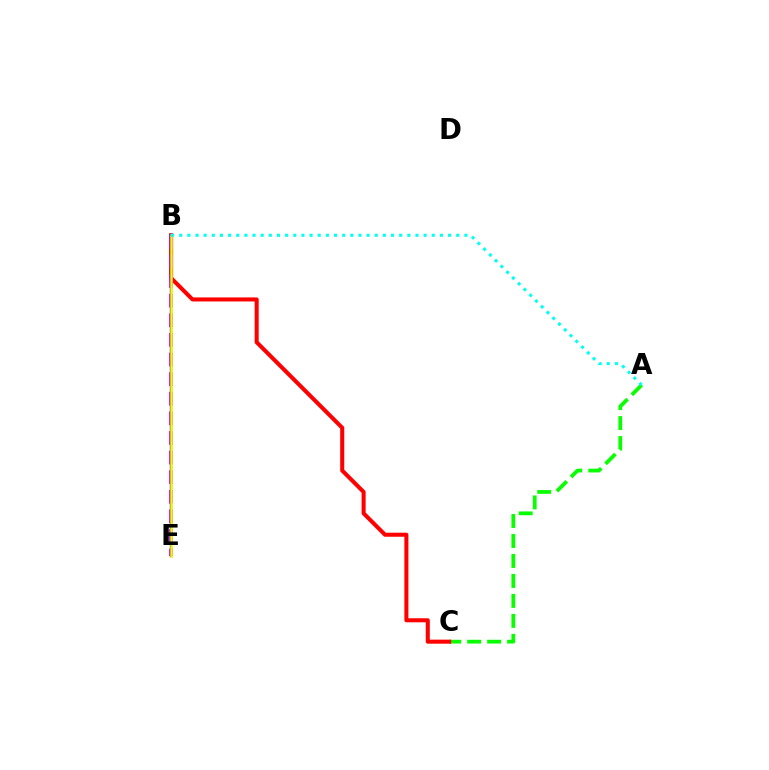{('A', 'C'): [{'color': '#08ff00', 'line_style': 'dashed', 'thickness': 2.71}], ('B', 'C'): [{'color': '#ff0000', 'line_style': 'solid', 'thickness': 2.91}], ('B', 'E'): [{'color': '#ee00ff', 'line_style': 'dashed', 'thickness': 2.66}, {'color': '#0010ff', 'line_style': 'solid', 'thickness': 1.67}, {'color': '#fcf500', 'line_style': 'solid', 'thickness': 1.81}], ('A', 'B'): [{'color': '#00fff6', 'line_style': 'dotted', 'thickness': 2.21}]}